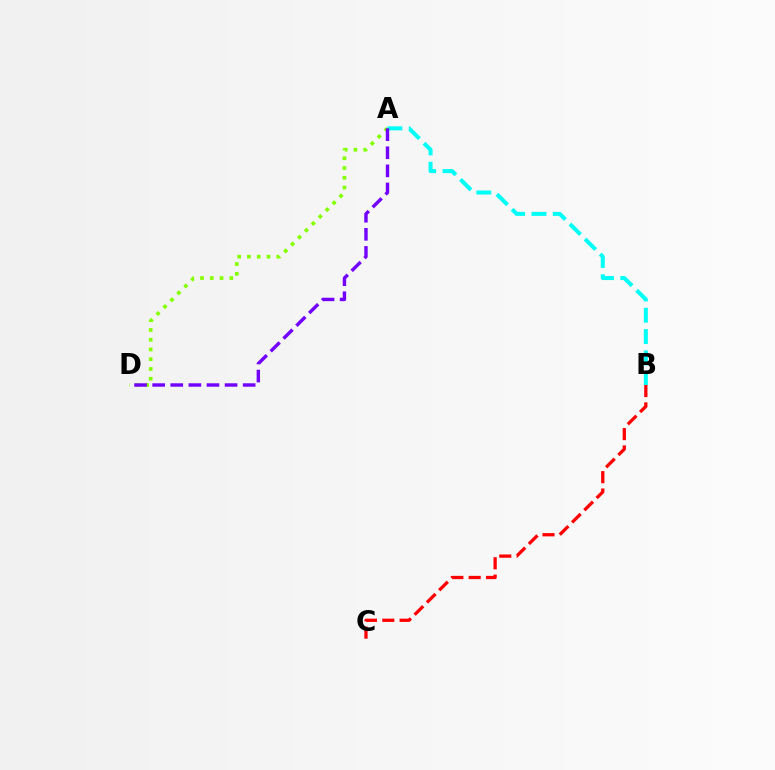{('B', 'C'): [{'color': '#ff0000', 'line_style': 'dashed', 'thickness': 2.36}], ('A', 'B'): [{'color': '#00fff6', 'line_style': 'dashed', 'thickness': 2.9}], ('A', 'D'): [{'color': '#84ff00', 'line_style': 'dotted', 'thickness': 2.65}, {'color': '#7200ff', 'line_style': 'dashed', 'thickness': 2.46}]}